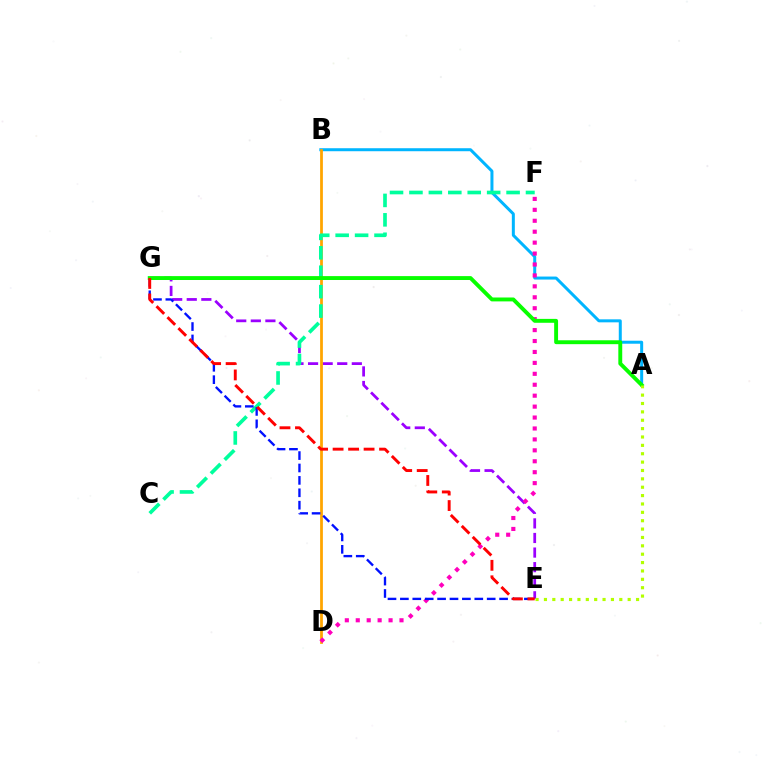{('A', 'B'): [{'color': '#00b5ff', 'line_style': 'solid', 'thickness': 2.16}], ('E', 'G'): [{'color': '#9b00ff', 'line_style': 'dashed', 'thickness': 1.98}, {'color': '#0010ff', 'line_style': 'dashed', 'thickness': 1.68}, {'color': '#ff0000', 'line_style': 'dashed', 'thickness': 2.1}], ('B', 'D'): [{'color': '#ffa500', 'line_style': 'solid', 'thickness': 1.99}], ('D', 'F'): [{'color': '#ff00bd', 'line_style': 'dotted', 'thickness': 2.97}], ('C', 'F'): [{'color': '#00ff9d', 'line_style': 'dashed', 'thickness': 2.64}], ('A', 'G'): [{'color': '#08ff00', 'line_style': 'solid', 'thickness': 2.8}], ('A', 'E'): [{'color': '#b3ff00', 'line_style': 'dotted', 'thickness': 2.27}]}